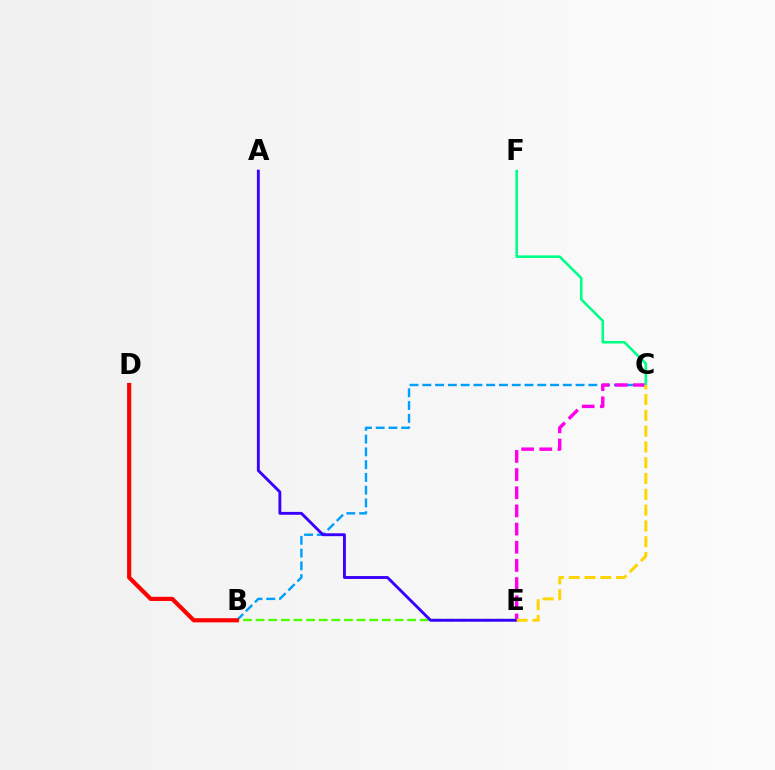{('B', 'C'): [{'color': '#009eff', 'line_style': 'dashed', 'thickness': 1.73}], ('B', 'E'): [{'color': '#4fff00', 'line_style': 'dashed', 'thickness': 1.72}], ('B', 'D'): [{'color': '#ff0000', 'line_style': 'solid', 'thickness': 2.99}], ('C', 'E'): [{'color': '#ff00ed', 'line_style': 'dashed', 'thickness': 2.47}, {'color': '#ffd500', 'line_style': 'dashed', 'thickness': 2.15}], ('A', 'E'): [{'color': '#3700ff', 'line_style': 'solid', 'thickness': 2.07}], ('C', 'F'): [{'color': '#00ff86', 'line_style': 'solid', 'thickness': 1.85}]}